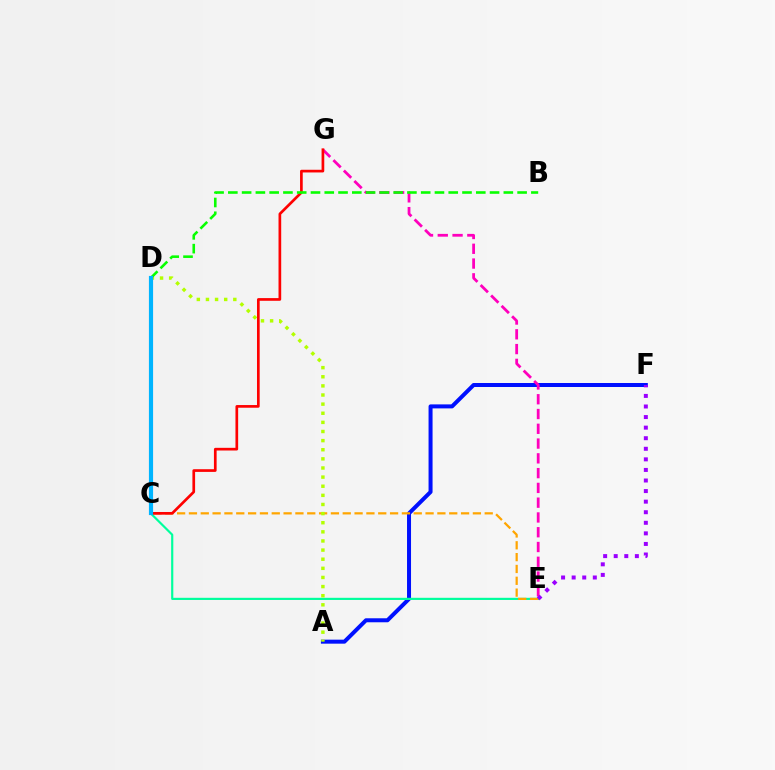{('A', 'F'): [{'color': '#0010ff', 'line_style': 'solid', 'thickness': 2.88}], ('C', 'E'): [{'color': '#00ff9d', 'line_style': 'solid', 'thickness': 1.56}, {'color': '#ffa500', 'line_style': 'dashed', 'thickness': 1.61}], ('E', 'G'): [{'color': '#ff00bd', 'line_style': 'dashed', 'thickness': 2.01}], ('A', 'D'): [{'color': '#b3ff00', 'line_style': 'dotted', 'thickness': 2.48}], ('C', 'G'): [{'color': '#ff0000', 'line_style': 'solid', 'thickness': 1.93}], ('B', 'D'): [{'color': '#08ff00', 'line_style': 'dashed', 'thickness': 1.87}], ('C', 'D'): [{'color': '#00b5ff', 'line_style': 'solid', 'thickness': 3.0}], ('E', 'F'): [{'color': '#9b00ff', 'line_style': 'dotted', 'thickness': 2.87}]}